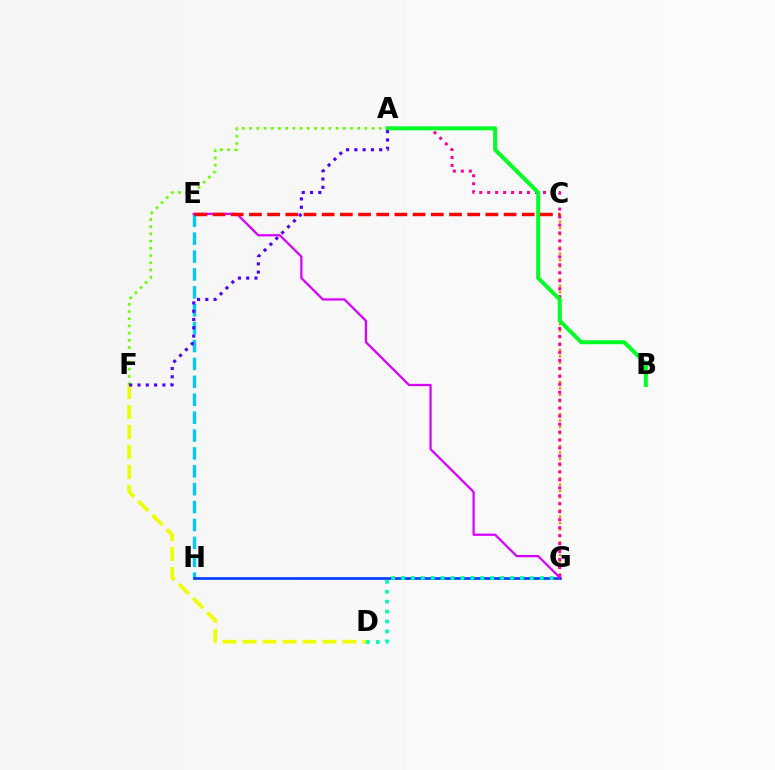{('E', 'H'): [{'color': '#00c7ff', 'line_style': 'dashed', 'thickness': 2.43}], ('G', 'H'): [{'color': '#003fff', 'line_style': 'solid', 'thickness': 1.93}], ('C', 'G'): [{'color': '#ff8800', 'line_style': 'dotted', 'thickness': 1.74}], ('D', 'G'): [{'color': '#00ffaf', 'line_style': 'dotted', 'thickness': 2.69}], ('A', 'G'): [{'color': '#ff00a0', 'line_style': 'dotted', 'thickness': 2.16}], ('D', 'F'): [{'color': '#eeff00', 'line_style': 'dashed', 'thickness': 2.71}], ('A', 'F'): [{'color': '#66ff00', 'line_style': 'dotted', 'thickness': 1.96}, {'color': '#4f00ff', 'line_style': 'dotted', 'thickness': 2.25}], ('E', 'G'): [{'color': '#d600ff', 'line_style': 'solid', 'thickness': 1.63}], ('A', 'B'): [{'color': '#00ff27', 'line_style': 'solid', 'thickness': 2.89}], ('C', 'E'): [{'color': '#ff0000', 'line_style': 'dashed', 'thickness': 2.47}]}